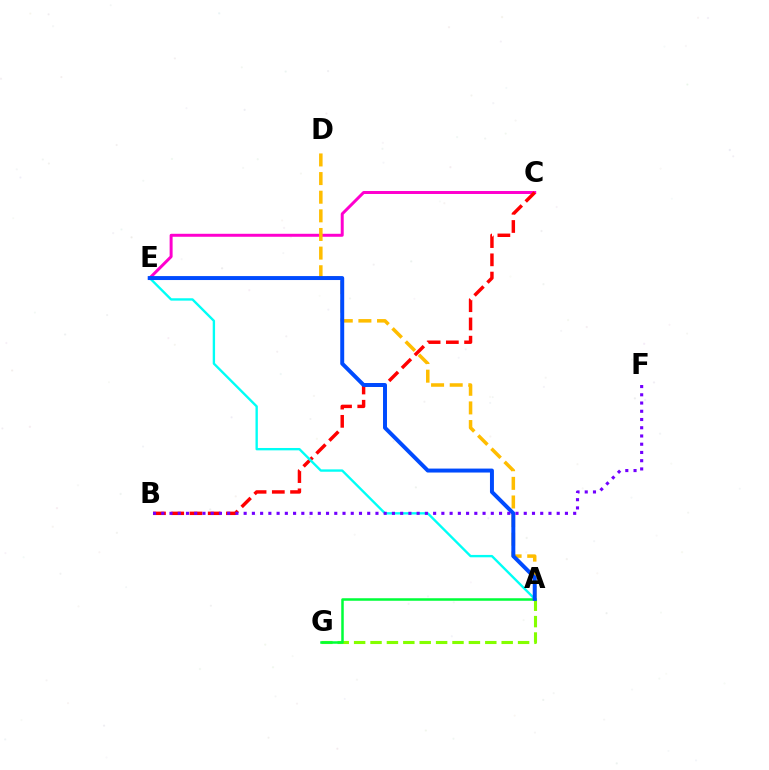{('C', 'E'): [{'color': '#ff00cf', 'line_style': 'solid', 'thickness': 2.15}], ('B', 'C'): [{'color': '#ff0000', 'line_style': 'dashed', 'thickness': 2.48}], ('A', 'E'): [{'color': '#00fff6', 'line_style': 'solid', 'thickness': 1.7}, {'color': '#004bff', 'line_style': 'solid', 'thickness': 2.85}], ('A', 'G'): [{'color': '#84ff00', 'line_style': 'dashed', 'thickness': 2.23}, {'color': '#00ff39', 'line_style': 'solid', 'thickness': 1.81}], ('A', 'D'): [{'color': '#ffbd00', 'line_style': 'dashed', 'thickness': 2.53}], ('B', 'F'): [{'color': '#7200ff', 'line_style': 'dotted', 'thickness': 2.24}]}